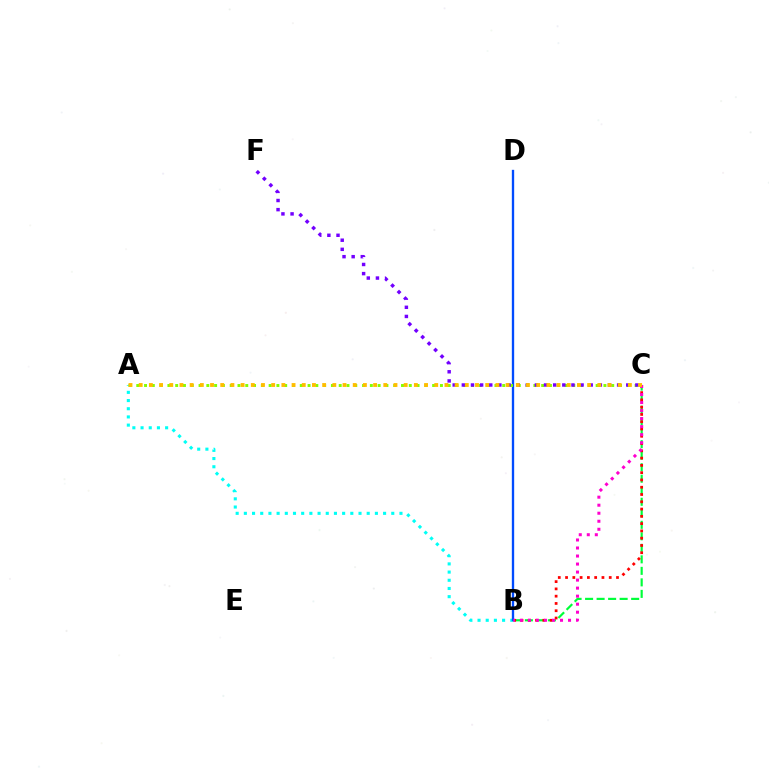{('B', 'C'): [{'color': '#00ff39', 'line_style': 'dashed', 'thickness': 1.56}, {'color': '#ff0000', 'line_style': 'dotted', 'thickness': 1.98}, {'color': '#ff00cf', 'line_style': 'dotted', 'thickness': 2.18}], ('A', 'B'): [{'color': '#00fff6', 'line_style': 'dotted', 'thickness': 2.23}], ('B', 'D'): [{'color': '#004bff', 'line_style': 'solid', 'thickness': 1.68}], ('A', 'C'): [{'color': '#84ff00', 'line_style': 'dotted', 'thickness': 2.12}, {'color': '#ffbd00', 'line_style': 'dotted', 'thickness': 2.77}], ('C', 'F'): [{'color': '#7200ff', 'line_style': 'dotted', 'thickness': 2.48}]}